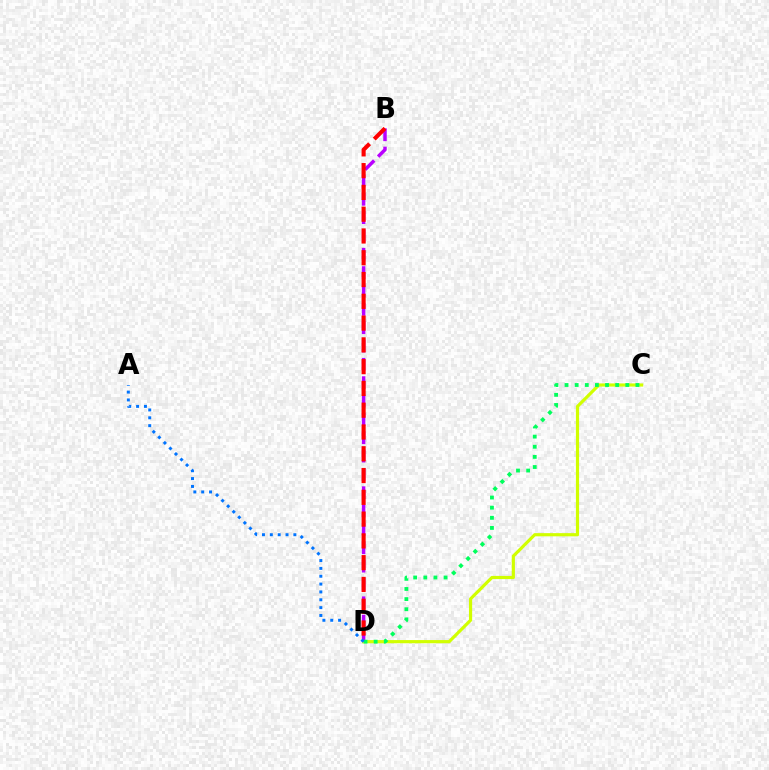{('C', 'D'): [{'color': '#d1ff00', 'line_style': 'solid', 'thickness': 2.29}, {'color': '#00ff5c', 'line_style': 'dotted', 'thickness': 2.75}], ('B', 'D'): [{'color': '#b900ff', 'line_style': 'dashed', 'thickness': 2.49}, {'color': '#ff0000', 'line_style': 'dashed', 'thickness': 2.96}], ('A', 'D'): [{'color': '#0074ff', 'line_style': 'dotted', 'thickness': 2.13}]}